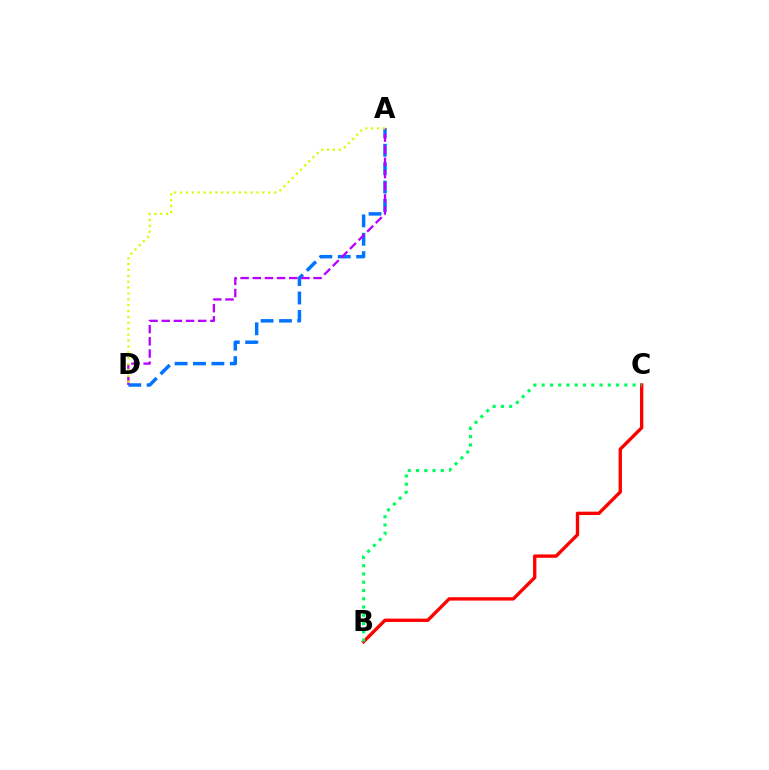{('B', 'C'): [{'color': '#ff0000', 'line_style': 'solid', 'thickness': 2.41}, {'color': '#00ff5c', 'line_style': 'dotted', 'thickness': 2.25}], ('A', 'D'): [{'color': '#0074ff', 'line_style': 'dashed', 'thickness': 2.5}, {'color': '#b900ff', 'line_style': 'dashed', 'thickness': 1.65}, {'color': '#d1ff00', 'line_style': 'dotted', 'thickness': 1.6}]}